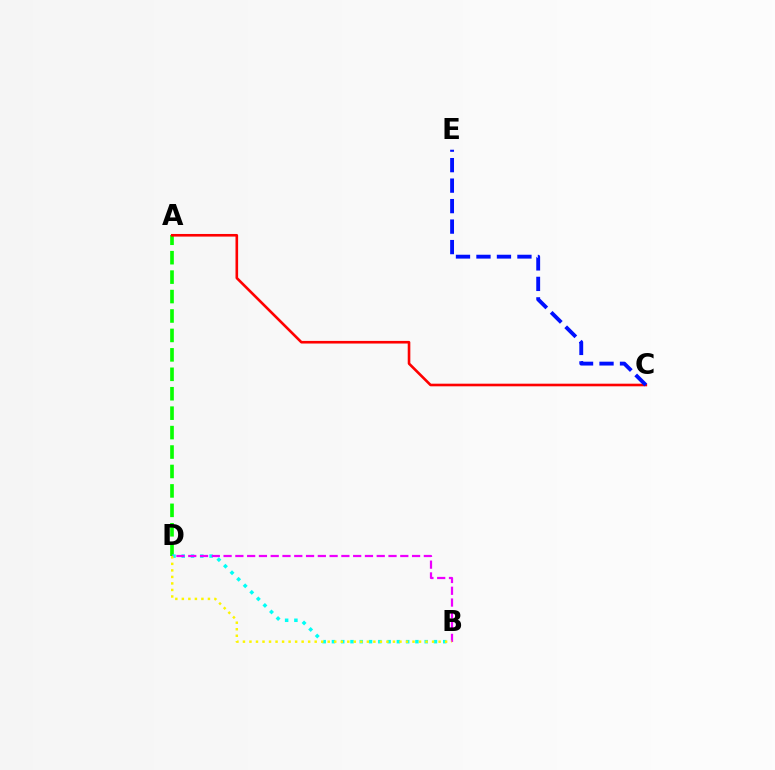{('A', 'D'): [{'color': '#08ff00', 'line_style': 'dashed', 'thickness': 2.64}], ('B', 'D'): [{'color': '#00fff6', 'line_style': 'dotted', 'thickness': 2.52}, {'color': '#ee00ff', 'line_style': 'dashed', 'thickness': 1.6}, {'color': '#fcf500', 'line_style': 'dotted', 'thickness': 1.77}], ('A', 'C'): [{'color': '#ff0000', 'line_style': 'solid', 'thickness': 1.89}], ('C', 'E'): [{'color': '#0010ff', 'line_style': 'dashed', 'thickness': 2.78}]}